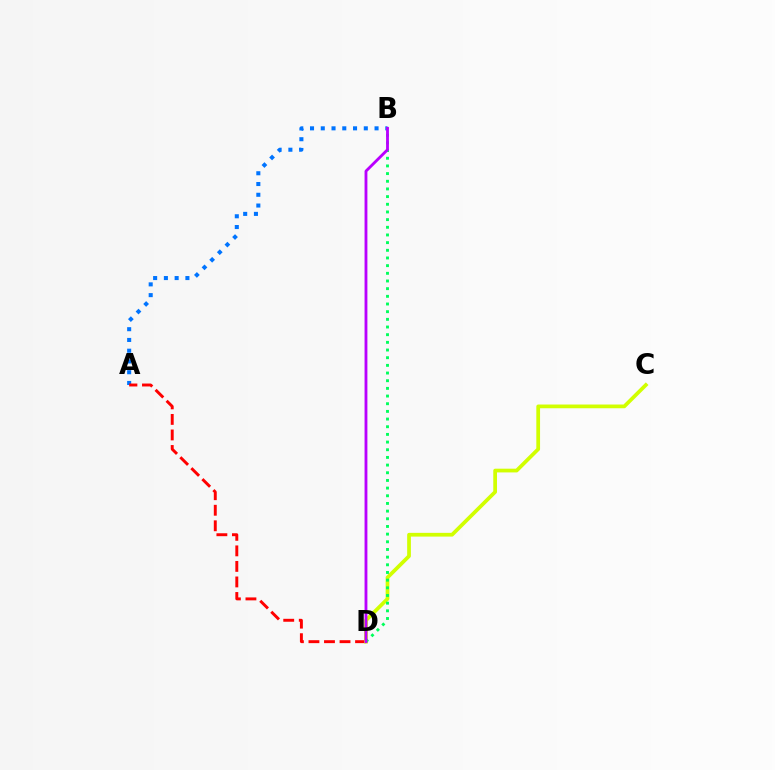{('A', 'B'): [{'color': '#0074ff', 'line_style': 'dotted', 'thickness': 2.92}], ('A', 'D'): [{'color': '#ff0000', 'line_style': 'dashed', 'thickness': 2.11}], ('C', 'D'): [{'color': '#d1ff00', 'line_style': 'solid', 'thickness': 2.69}], ('B', 'D'): [{'color': '#00ff5c', 'line_style': 'dotted', 'thickness': 2.08}, {'color': '#b900ff', 'line_style': 'solid', 'thickness': 2.04}]}